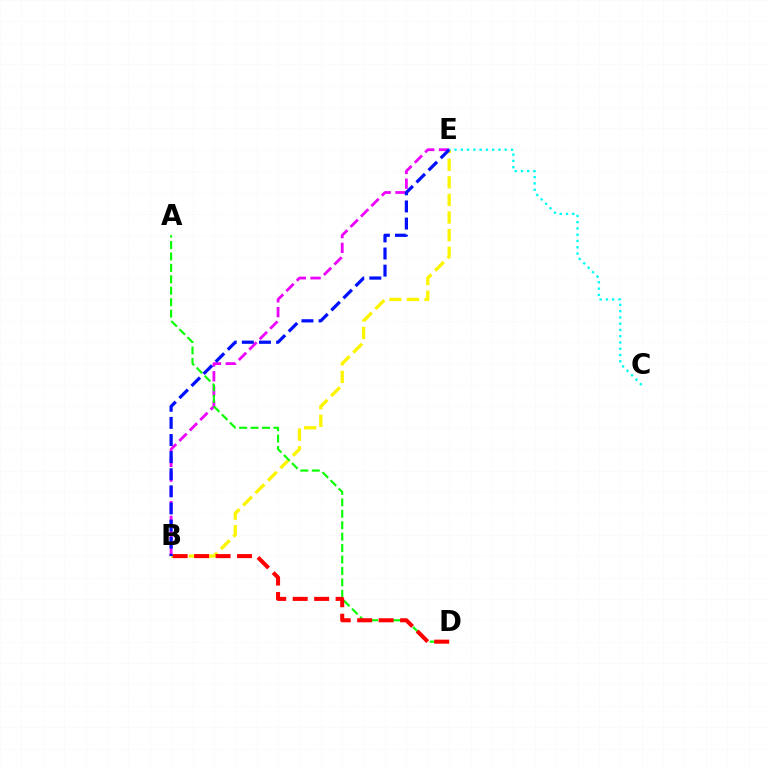{('B', 'E'): [{'color': '#fcf500', 'line_style': 'dashed', 'thickness': 2.39}, {'color': '#ee00ff', 'line_style': 'dashed', 'thickness': 2.01}, {'color': '#0010ff', 'line_style': 'dashed', 'thickness': 2.33}], ('C', 'E'): [{'color': '#00fff6', 'line_style': 'dotted', 'thickness': 1.7}], ('A', 'D'): [{'color': '#08ff00', 'line_style': 'dashed', 'thickness': 1.55}], ('B', 'D'): [{'color': '#ff0000', 'line_style': 'dashed', 'thickness': 2.92}]}